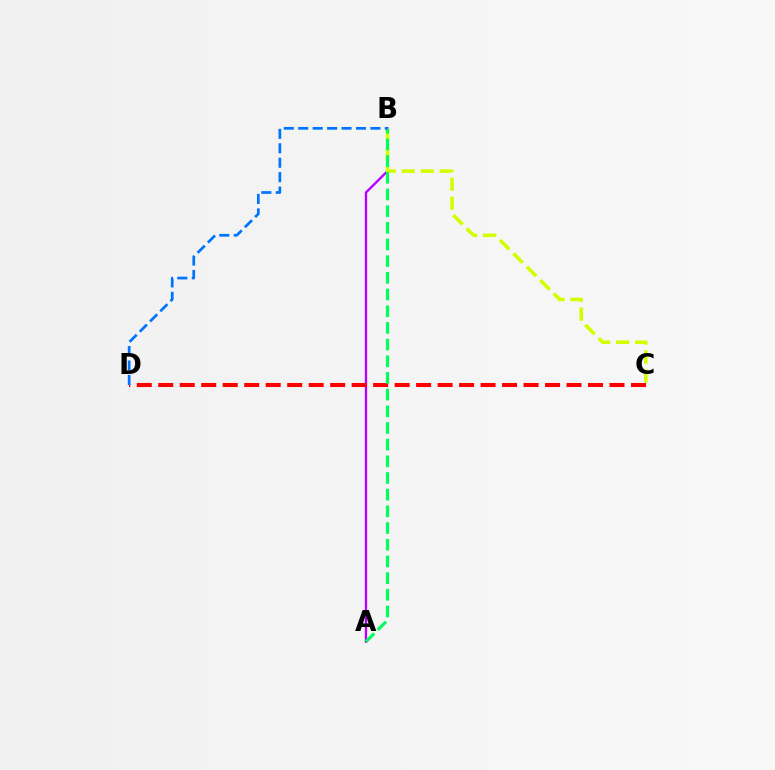{('A', 'B'): [{'color': '#b900ff', 'line_style': 'solid', 'thickness': 1.68}, {'color': '#00ff5c', 'line_style': 'dashed', 'thickness': 2.27}], ('C', 'D'): [{'color': '#ff0000', 'line_style': 'dashed', 'thickness': 2.92}], ('B', 'C'): [{'color': '#d1ff00', 'line_style': 'dashed', 'thickness': 2.58}], ('B', 'D'): [{'color': '#0074ff', 'line_style': 'dashed', 'thickness': 1.96}]}